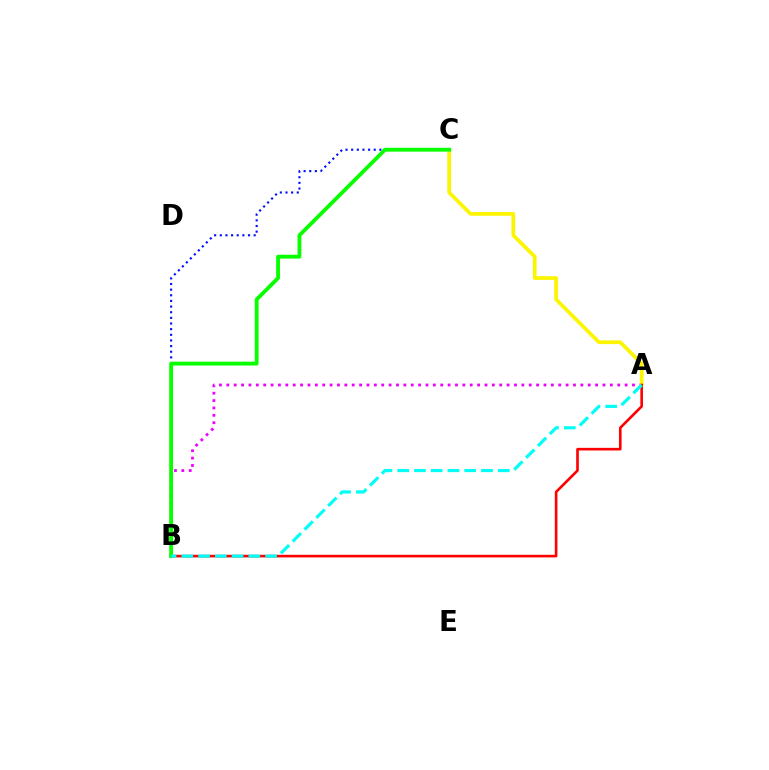{('A', 'B'): [{'color': '#ee00ff', 'line_style': 'dotted', 'thickness': 2.0}, {'color': '#ff0000', 'line_style': 'solid', 'thickness': 1.89}, {'color': '#00fff6', 'line_style': 'dashed', 'thickness': 2.28}], ('B', 'C'): [{'color': '#0010ff', 'line_style': 'dotted', 'thickness': 1.53}, {'color': '#08ff00', 'line_style': 'solid', 'thickness': 2.75}], ('A', 'C'): [{'color': '#fcf500', 'line_style': 'solid', 'thickness': 2.69}]}